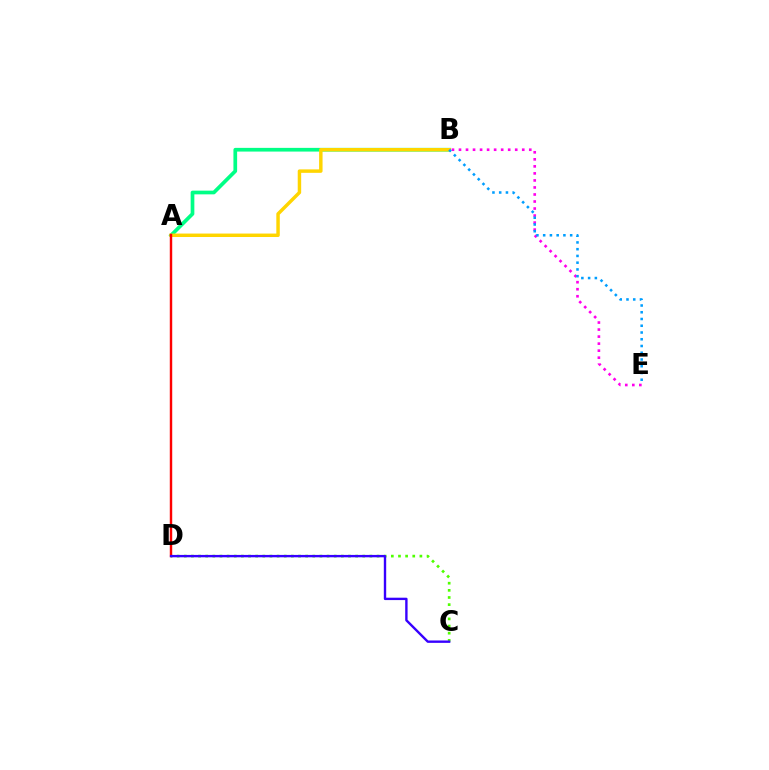{('A', 'B'): [{'color': '#00ff86', 'line_style': 'solid', 'thickness': 2.66}, {'color': '#ffd500', 'line_style': 'solid', 'thickness': 2.49}], ('B', 'E'): [{'color': '#ff00ed', 'line_style': 'dotted', 'thickness': 1.91}, {'color': '#009eff', 'line_style': 'dotted', 'thickness': 1.83}], ('C', 'D'): [{'color': '#4fff00', 'line_style': 'dotted', 'thickness': 1.94}, {'color': '#3700ff', 'line_style': 'solid', 'thickness': 1.72}], ('A', 'D'): [{'color': '#ff0000', 'line_style': 'solid', 'thickness': 1.75}]}